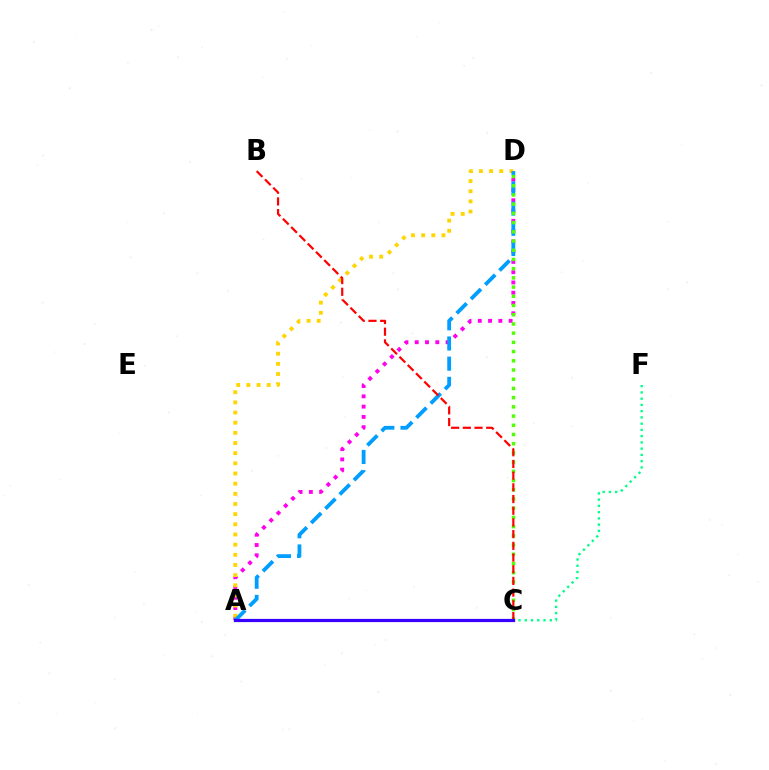{('A', 'D'): [{'color': '#ff00ed', 'line_style': 'dotted', 'thickness': 2.79}, {'color': '#ffd500', 'line_style': 'dotted', 'thickness': 2.76}, {'color': '#009eff', 'line_style': 'dashed', 'thickness': 2.74}], ('C', 'F'): [{'color': '#00ff86', 'line_style': 'dotted', 'thickness': 1.7}], ('C', 'D'): [{'color': '#4fff00', 'line_style': 'dotted', 'thickness': 2.5}], ('B', 'C'): [{'color': '#ff0000', 'line_style': 'dashed', 'thickness': 1.59}], ('A', 'C'): [{'color': '#3700ff', 'line_style': 'solid', 'thickness': 2.31}]}